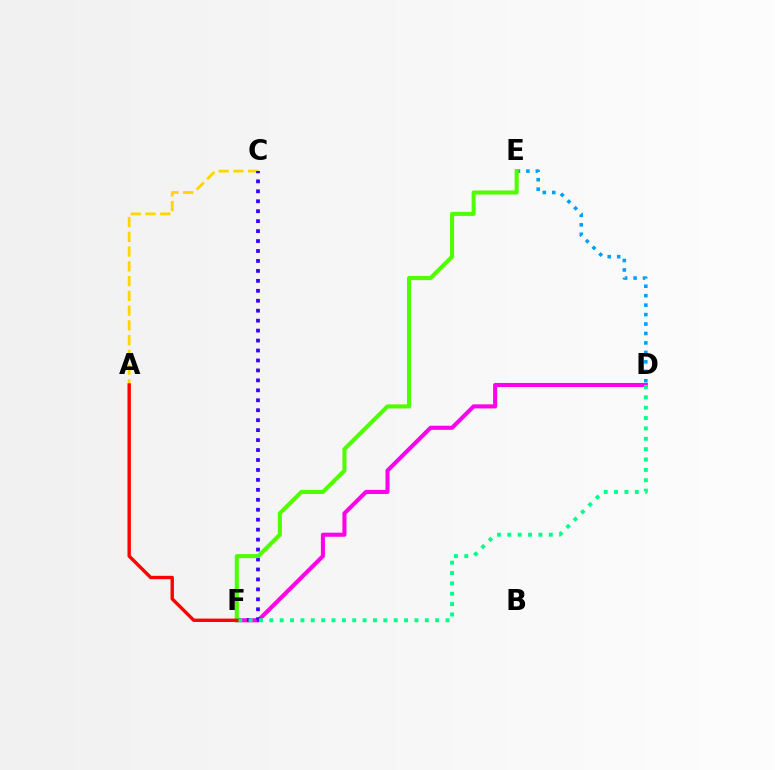{('A', 'C'): [{'color': '#ffd500', 'line_style': 'dashed', 'thickness': 2.01}], ('D', 'E'): [{'color': '#009eff', 'line_style': 'dotted', 'thickness': 2.57}], ('D', 'F'): [{'color': '#ff00ed', 'line_style': 'solid', 'thickness': 2.93}, {'color': '#00ff86', 'line_style': 'dotted', 'thickness': 2.82}], ('C', 'F'): [{'color': '#3700ff', 'line_style': 'dotted', 'thickness': 2.7}], ('E', 'F'): [{'color': '#4fff00', 'line_style': 'solid', 'thickness': 2.94}], ('A', 'F'): [{'color': '#ff0000', 'line_style': 'solid', 'thickness': 2.43}]}